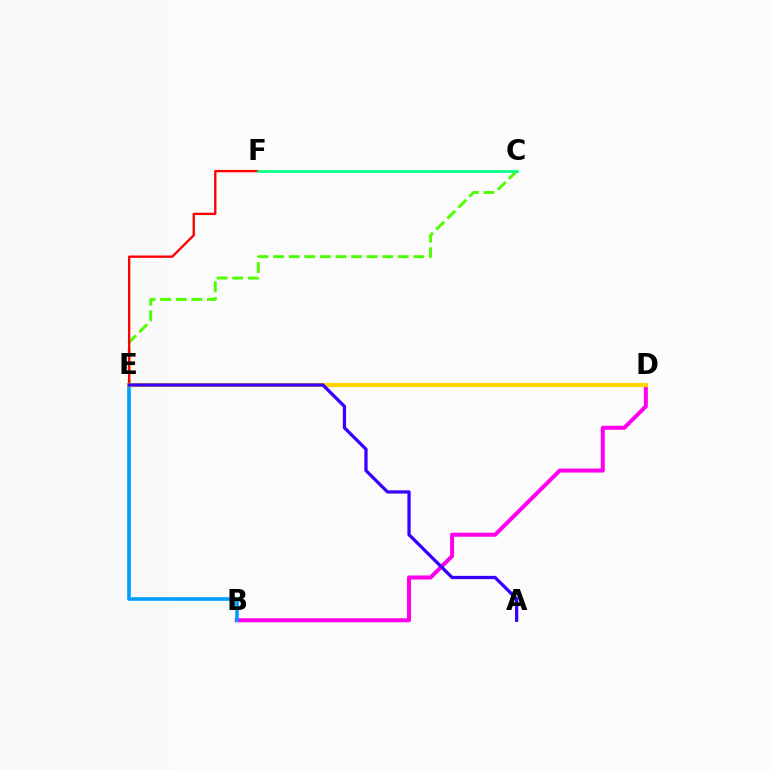{('B', 'D'): [{'color': '#ff00ed', 'line_style': 'solid', 'thickness': 2.9}], ('C', 'E'): [{'color': '#4fff00', 'line_style': 'dashed', 'thickness': 2.12}], ('E', 'F'): [{'color': '#ff0000', 'line_style': 'solid', 'thickness': 1.68}], ('C', 'F'): [{'color': '#00ff86', 'line_style': 'solid', 'thickness': 1.93}], ('B', 'E'): [{'color': '#009eff', 'line_style': 'solid', 'thickness': 2.61}], ('D', 'E'): [{'color': '#ffd500', 'line_style': 'solid', 'thickness': 2.99}], ('A', 'E'): [{'color': '#3700ff', 'line_style': 'solid', 'thickness': 2.35}]}